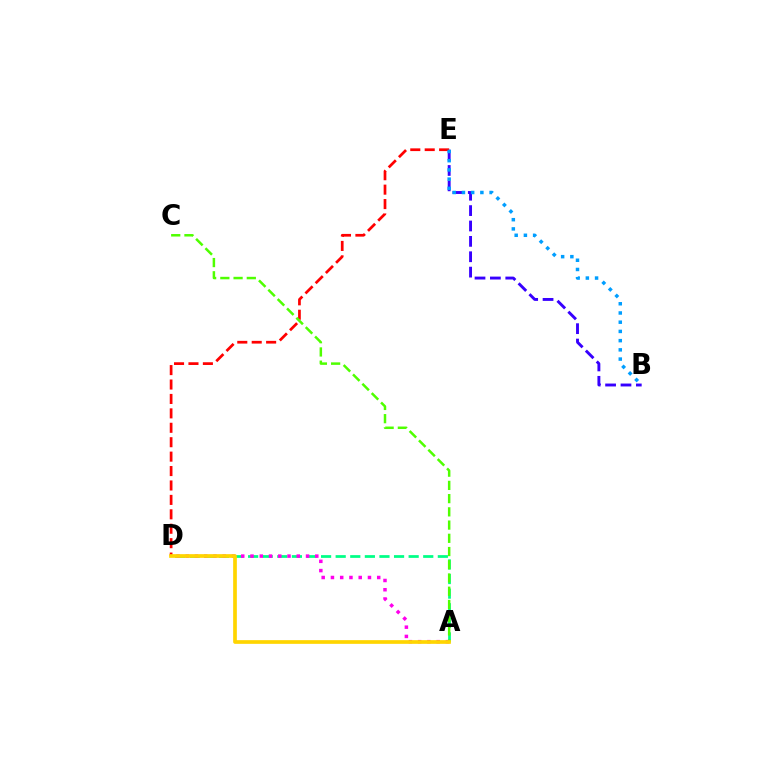{('A', 'D'): [{'color': '#00ff86', 'line_style': 'dashed', 'thickness': 1.98}, {'color': '#ff00ed', 'line_style': 'dotted', 'thickness': 2.51}, {'color': '#ffd500', 'line_style': 'solid', 'thickness': 2.66}], ('B', 'E'): [{'color': '#3700ff', 'line_style': 'dashed', 'thickness': 2.09}, {'color': '#009eff', 'line_style': 'dotted', 'thickness': 2.51}], ('D', 'E'): [{'color': '#ff0000', 'line_style': 'dashed', 'thickness': 1.96}], ('A', 'C'): [{'color': '#4fff00', 'line_style': 'dashed', 'thickness': 1.8}]}